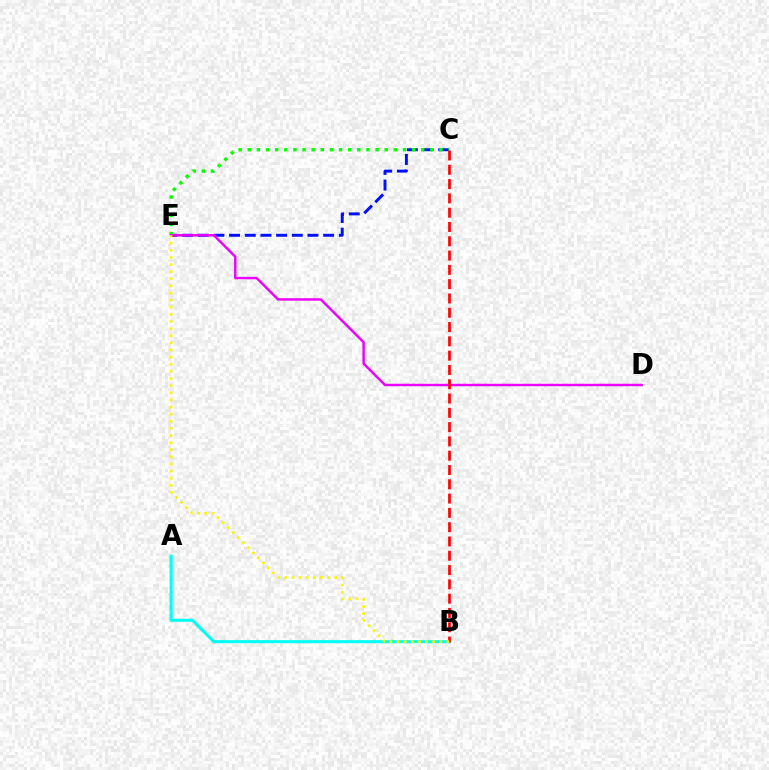{('C', 'E'): [{'color': '#0010ff', 'line_style': 'dashed', 'thickness': 2.13}, {'color': '#08ff00', 'line_style': 'dotted', 'thickness': 2.48}], ('D', 'E'): [{'color': '#ee00ff', 'line_style': 'solid', 'thickness': 1.76}], ('A', 'B'): [{'color': '#00fff6', 'line_style': 'solid', 'thickness': 2.21}], ('B', 'C'): [{'color': '#ff0000', 'line_style': 'dashed', 'thickness': 1.94}], ('B', 'E'): [{'color': '#fcf500', 'line_style': 'dotted', 'thickness': 1.94}]}